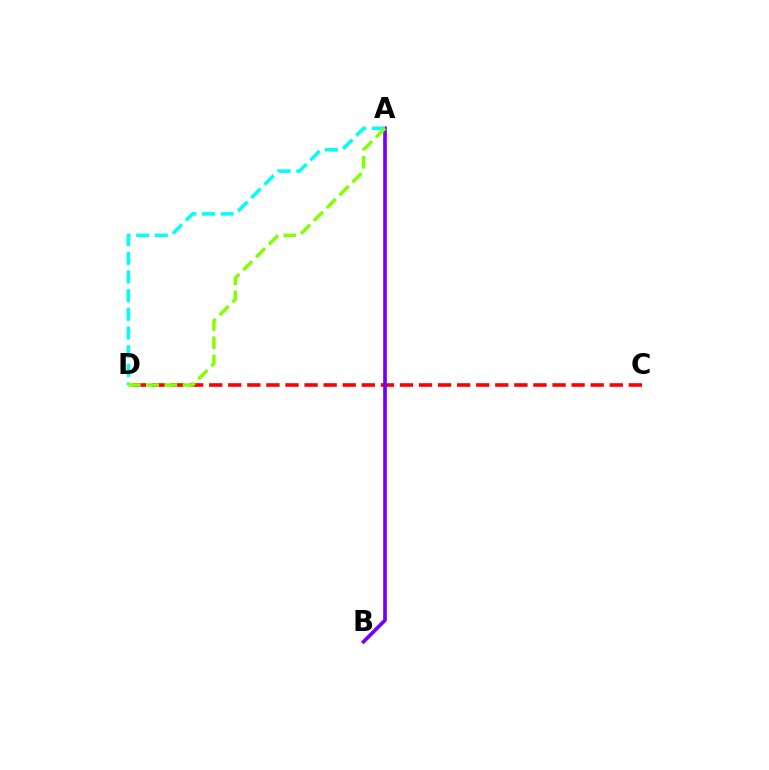{('C', 'D'): [{'color': '#ff0000', 'line_style': 'dashed', 'thickness': 2.59}], ('A', 'B'): [{'color': '#7200ff', 'line_style': 'solid', 'thickness': 2.64}], ('A', 'D'): [{'color': '#00fff6', 'line_style': 'dashed', 'thickness': 2.54}, {'color': '#84ff00', 'line_style': 'dashed', 'thickness': 2.47}]}